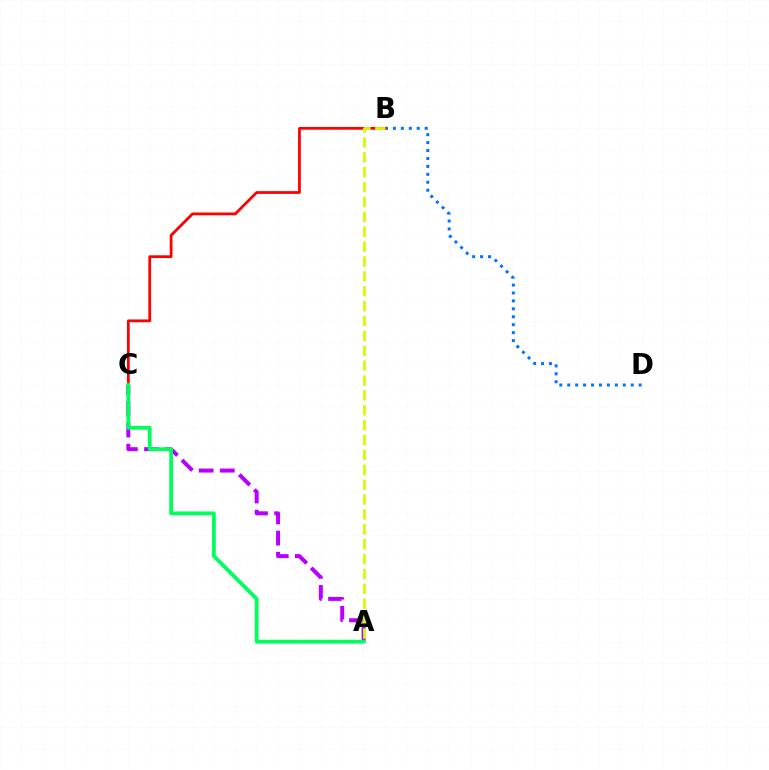{('A', 'C'): [{'color': '#b900ff', 'line_style': 'dashed', 'thickness': 2.87}, {'color': '#00ff5c', 'line_style': 'solid', 'thickness': 2.73}], ('B', 'D'): [{'color': '#0074ff', 'line_style': 'dotted', 'thickness': 2.16}], ('B', 'C'): [{'color': '#ff0000', 'line_style': 'solid', 'thickness': 1.99}], ('A', 'B'): [{'color': '#d1ff00', 'line_style': 'dashed', 'thickness': 2.02}]}